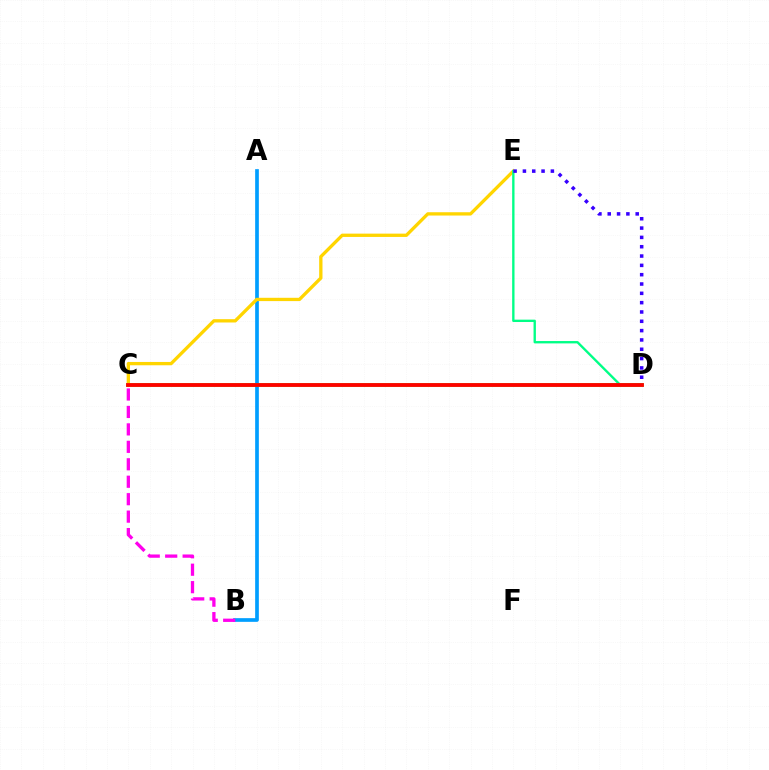{('A', 'B'): [{'color': '#009eff', 'line_style': 'solid', 'thickness': 2.65}], ('C', 'D'): [{'color': '#4fff00', 'line_style': 'solid', 'thickness': 2.55}, {'color': '#ff0000', 'line_style': 'solid', 'thickness': 2.72}], ('C', 'E'): [{'color': '#ffd500', 'line_style': 'solid', 'thickness': 2.38}], ('B', 'C'): [{'color': '#ff00ed', 'line_style': 'dashed', 'thickness': 2.37}], ('D', 'E'): [{'color': '#00ff86', 'line_style': 'solid', 'thickness': 1.7}, {'color': '#3700ff', 'line_style': 'dotted', 'thickness': 2.53}]}